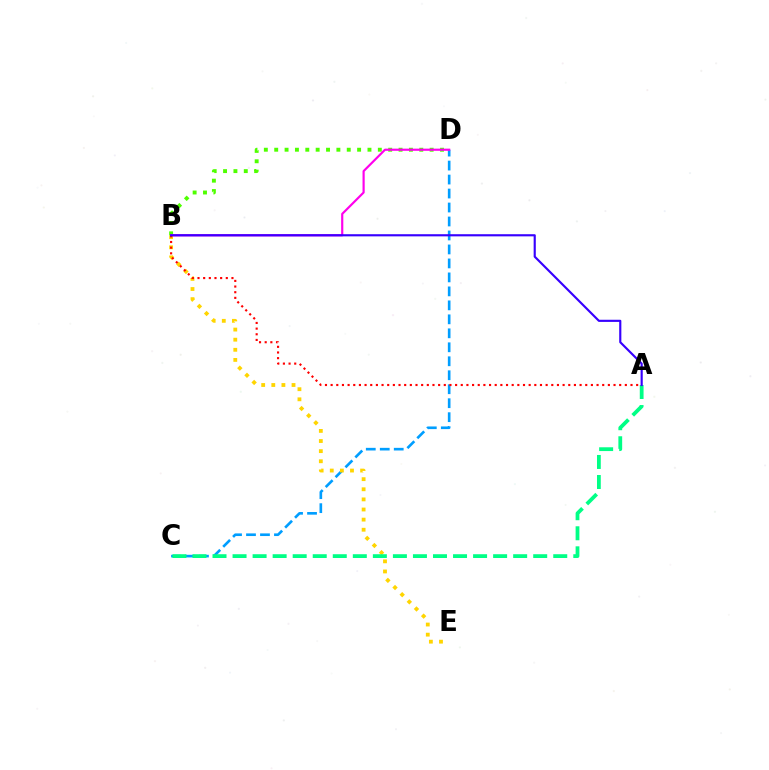{('C', 'D'): [{'color': '#009eff', 'line_style': 'dashed', 'thickness': 1.9}], ('B', 'E'): [{'color': '#ffd500', 'line_style': 'dotted', 'thickness': 2.75}], ('B', 'D'): [{'color': '#4fff00', 'line_style': 'dotted', 'thickness': 2.82}, {'color': '#ff00ed', 'line_style': 'solid', 'thickness': 1.56}], ('A', 'B'): [{'color': '#ff0000', 'line_style': 'dotted', 'thickness': 1.54}, {'color': '#3700ff', 'line_style': 'solid', 'thickness': 1.55}], ('A', 'C'): [{'color': '#00ff86', 'line_style': 'dashed', 'thickness': 2.72}]}